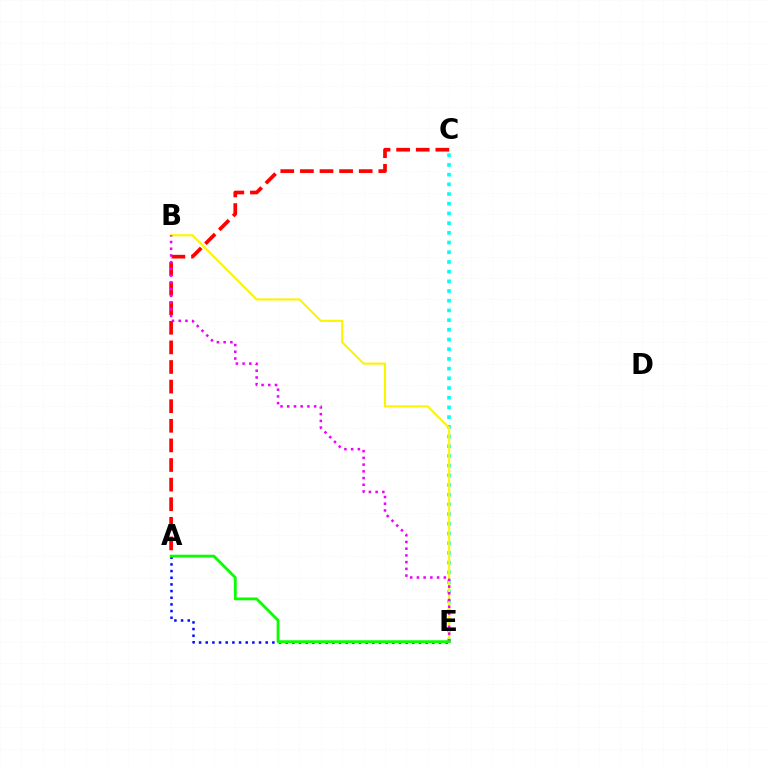{('C', 'E'): [{'color': '#00fff6', 'line_style': 'dotted', 'thickness': 2.64}], ('B', 'E'): [{'color': '#fcf500', 'line_style': 'solid', 'thickness': 1.52}, {'color': '#ee00ff', 'line_style': 'dotted', 'thickness': 1.83}], ('A', 'E'): [{'color': '#0010ff', 'line_style': 'dotted', 'thickness': 1.81}, {'color': '#08ff00', 'line_style': 'solid', 'thickness': 2.02}], ('A', 'C'): [{'color': '#ff0000', 'line_style': 'dashed', 'thickness': 2.66}]}